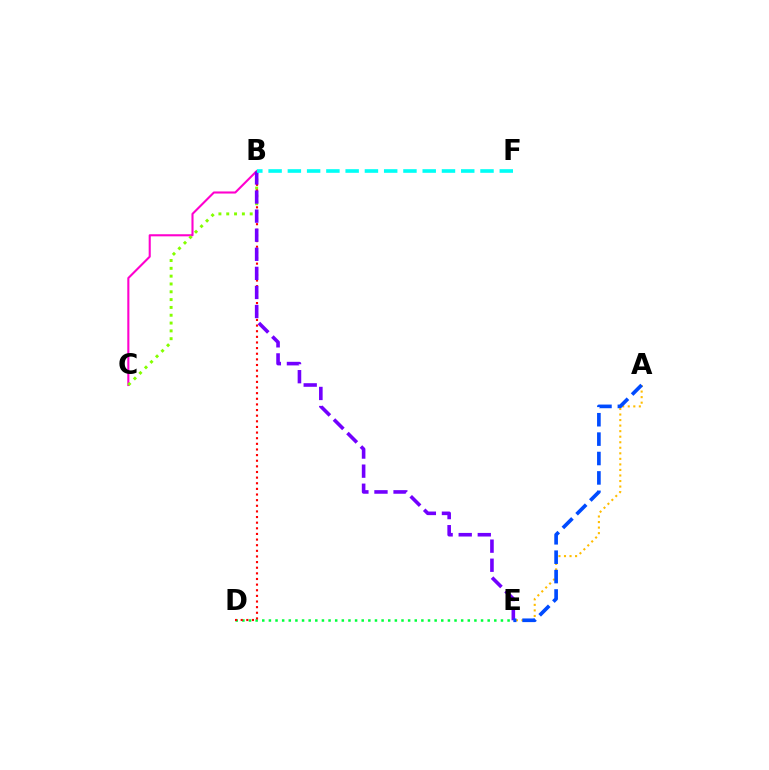{('A', 'E'): [{'color': '#ffbd00', 'line_style': 'dotted', 'thickness': 1.51}, {'color': '#004bff', 'line_style': 'dashed', 'thickness': 2.64}], ('B', 'C'): [{'color': '#ff00cf', 'line_style': 'solid', 'thickness': 1.51}, {'color': '#84ff00', 'line_style': 'dotted', 'thickness': 2.12}], ('D', 'E'): [{'color': '#00ff39', 'line_style': 'dotted', 'thickness': 1.8}], ('B', 'D'): [{'color': '#ff0000', 'line_style': 'dotted', 'thickness': 1.53}], ('B', 'E'): [{'color': '#7200ff', 'line_style': 'dashed', 'thickness': 2.59}], ('B', 'F'): [{'color': '#00fff6', 'line_style': 'dashed', 'thickness': 2.62}]}